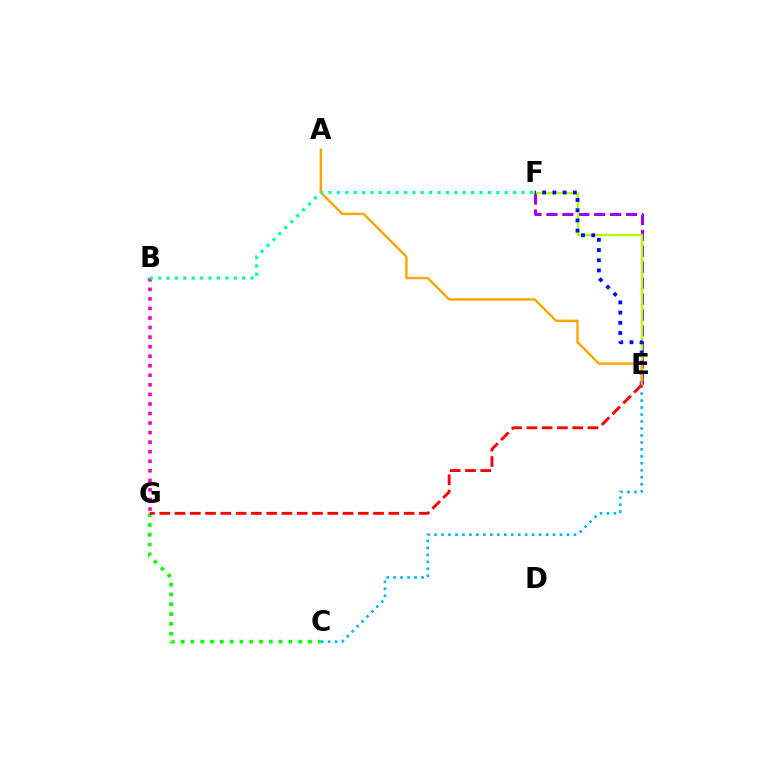{('B', 'G'): [{'color': '#ff00bd', 'line_style': 'dotted', 'thickness': 2.59}], ('C', 'E'): [{'color': '#00b5ff', 'line_style': 'dotted', 'thickness': 1.89}], ('C', 'G'): [{'color': '#08ff00', 'line_style': 'dotted', 'thickness': 2.66}], ('E', 'F'): [{'color': '#9b00ff', 'line_style': 'dashed', 'thickness': 2.16}, {'color': '#b3ff00', 'line_style': 'solid', 'thickness': 1.7}, {'color': '#0010ff', 'line_style': 'dotted', 'thickness': 2.77}], ('A', 'E'): [{'color': '#ffa500', 'line_style': 'solid', 'thickness': 1.75}], ('B', 'F'): [{'color': '#00ff9d', 'line_style': 'dotted', 'thickness': 2.28}], ('E', 'G'): [{'color': '#ff0000', 'line_style': 'dashed', 'thickness': 2.07}]}